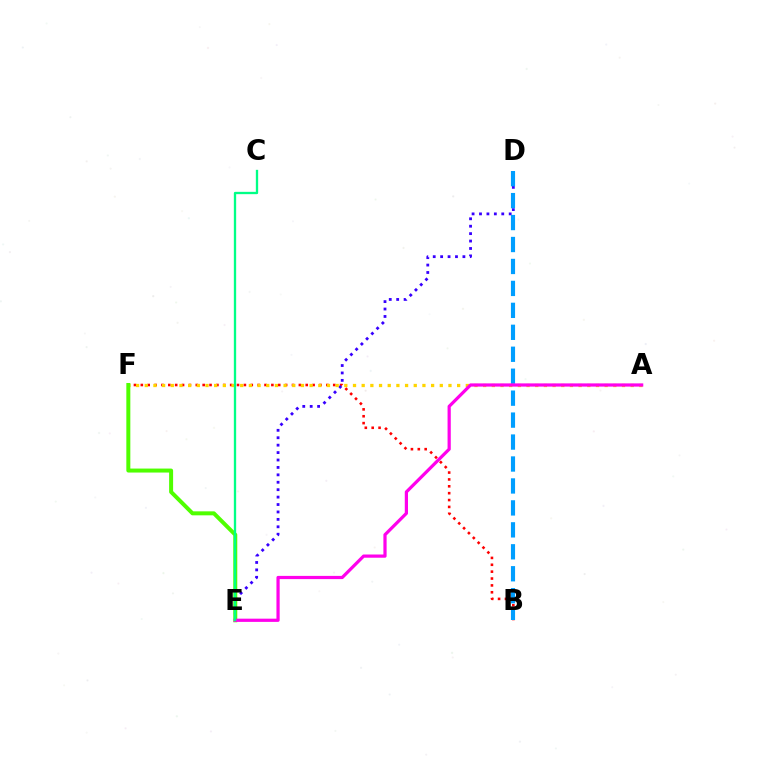{('B', 'F'): [{'color': '#ff0000', 'line_style': 'dotted', 'thickness': 1.87}], ('D', 'E'): [{'color': '#3700ff', 'line_style': 'dotted', 'thickness': 2.02}], ('A', 'F'): [{'color': '#ffd500', 'line_style': 'dotted', 'thickness': 2.36}], ('B', 'D'): [{'color': '#009eff', 'line_style': 'dashed', 'thickness': 2.98}], ('E', 'F'): [{'color': '#4fff00', 'line_style': 'solid', 'thickness': 2.87}], ('A', 'E'): [{'color': '#ff00ed', 'line_style': 'solid', 'thickness': 2.32}], ('C', 'E'): [{'color': '#00ff86', 'line_style': 'solid', 'thickness': 1.67}]}